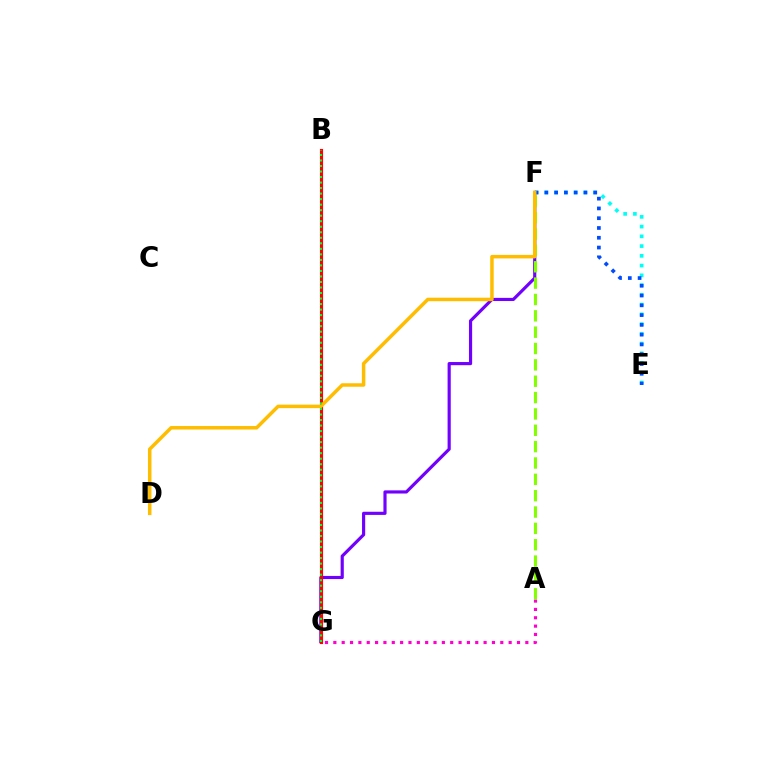{('A', 'G'): [{'color': '#ff00cf', 'line_style': 'dotted', 'thickness': 2.27}], ('F', 'G'): [{'color': '#7200ff', 'line_style': 'solid', 'thickness': 2.27}], ('E', 'F'): [{'color': '#00fff6', 'line_style': 'dotted', 'thickness': 2.65}, {'color': '#004bff', 'line_style': 'dotted', 'thickness': 2.66}], ('B', 'G'): [{'color': '#ff0000', 'line_style': 'solid', 'thickness': 2.25}, {'color': '#00ff39', 'line_style': 'dotted', 'thickness': 1.5}], ('A', 'F'): [{'color': '#84ff00', 'line_style': 'dashed', 'thickness': 2.22}], ('D', 'F'): [{'color': '#ffbd00', 'line_style': 'solid', 'thickness': 2.51}]}